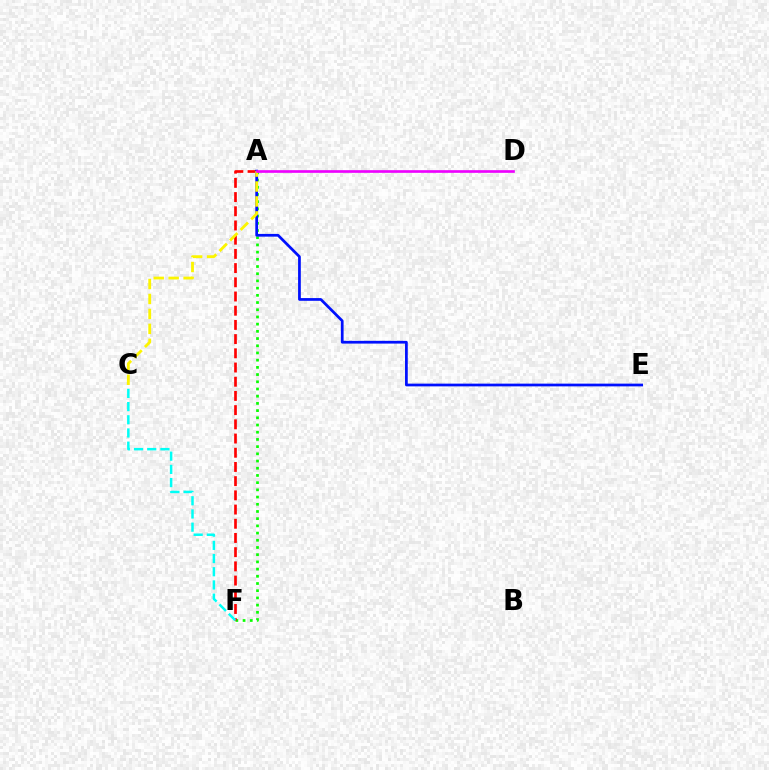{('A', 'F'): [{'color': '#08ff00', 'line_style': 'dotted', 'thickness': 1.96}, {'color': '#ff0000', 'line_style': 'dashed', 'thickness': 1.93}], ('A', 'E'): [{'color': '#0010ff', 'line_style': 'solid', 'thickness': 1.97}], ('C', 'F'): [{'color': '#00fff6', 'line_style': 'dashed', 'thickness': 1.79}], ('A', 'C'): [{'color': '#fcf500', 'line_style': 'dashed', 'thickness': 2.03}], ('A', 'D'): [{'color': '#ee00ff', 'line_style': 'solid', 'thickness': 1.92}]}